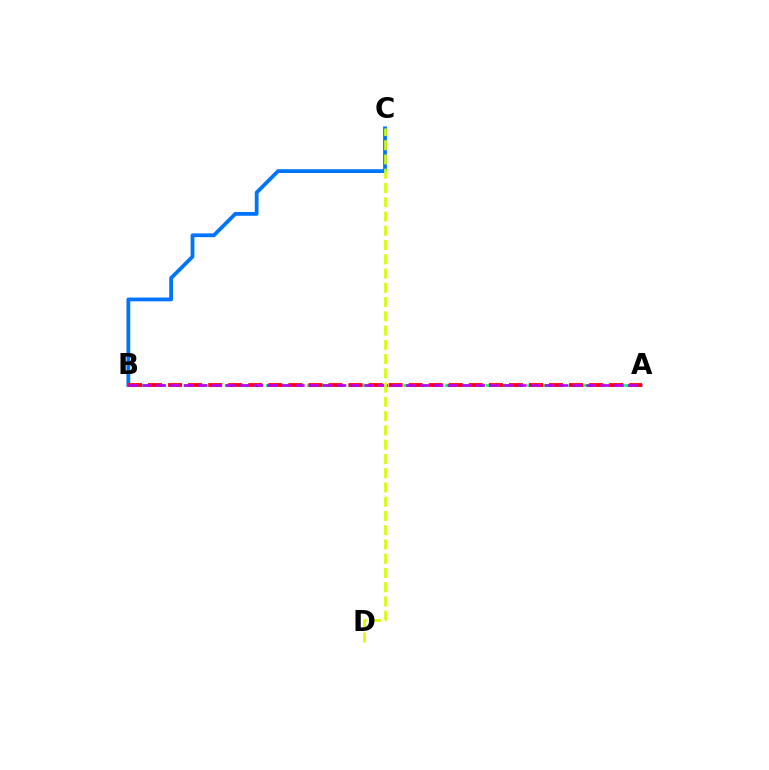{('B', 'C'): [{'color': '#0074ff', 'line_style': 'solid', 'thickness': 2.72}], ('A', 'B'): [{'color': '#00ff5c', 'line_style': 'dashed', 'thickness': 1.87}, {'color': '#ff0000', 'line_style': 'dashed', 'thickness': 2.72}, {'color': '#b900ff', 'line_style': 'dashed', 'thickness': 1.88}], ('C', 'D'): [{'color': '#d1ff00', 'line_style': 'dashed', 'thickness': 1.94}]}